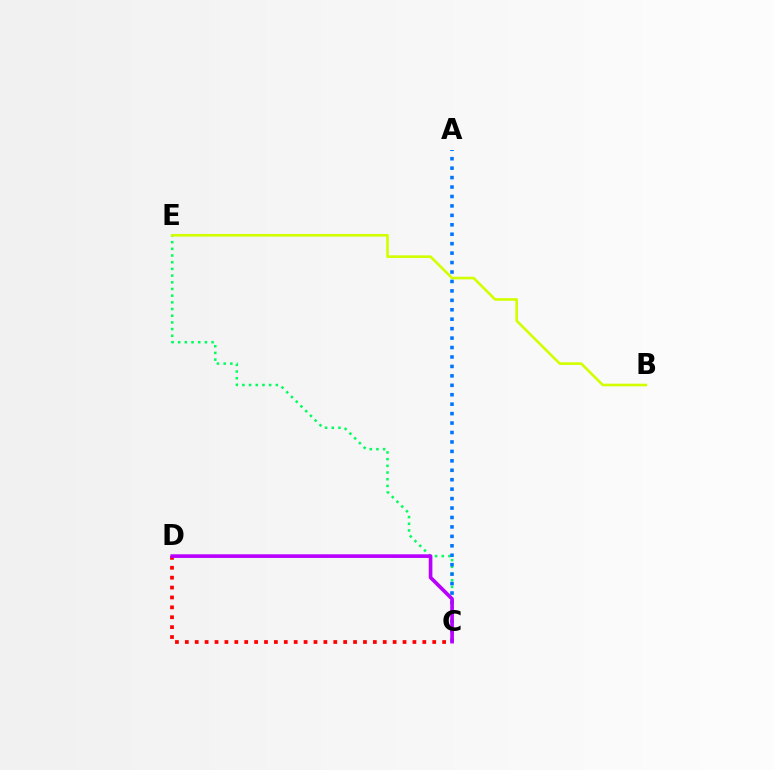{('C', 'E'): [{'color': '#00ff5c', 'line_style': 'dotted', 'thickness': 1.82}], ('B', 'E'): [{'color': '#d1ff00', 'line_style': 'solid', 'thickness': 1.89}], ('C', 'D'): [{'color': '#ff0000', 'line_style': 'dotted', 'thickness': 2.69}, {'color': '#b900ff', 'line_style': 'solid', 'thickness': 2.63}], ('A', 'C'): [{'color': '#0074ff', 'line_style': 'dotted', 'thickness': 2.57}]}